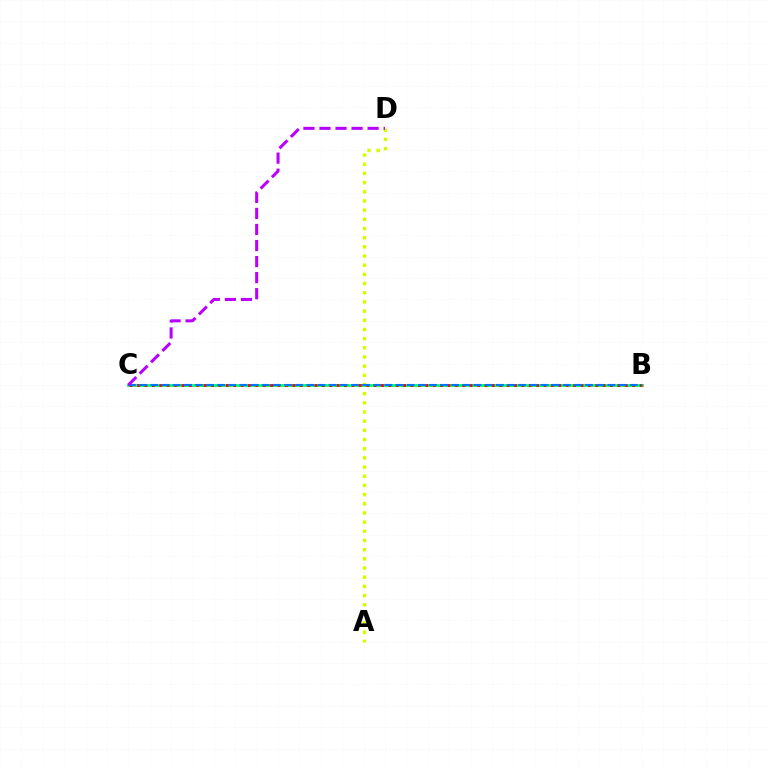{('B', 'C'): [{'color': '#00ff5c', 'line_style': 'solid', 'thickness': 2.04}, {'color': '#ff0000', 'line_style': 'dotted', 'thickness': 2.01}, {'color': '#0074ff', 'line_style': 'dashed', 'thickness': 1.52}], ('A', 'D'): [{'color': '#d1ff00', 'line_style': 'dotted', 'thickness': 2.49}], ('C', 'D'): [{'color': '#b900ff', 'line_style': 'dashed', 'thickness': 2.18}]}